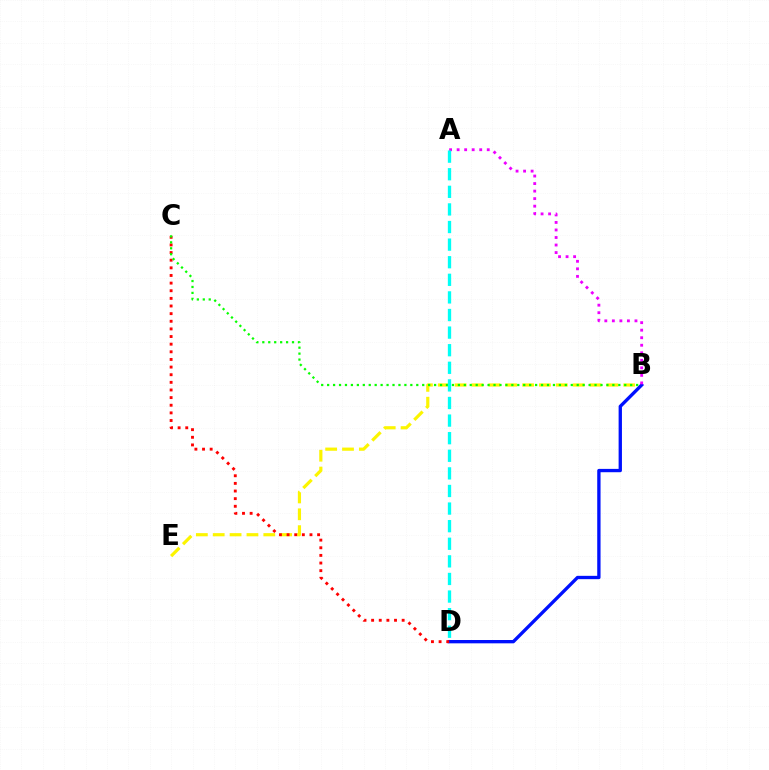{('B', 'E'): [{'color': '#fcf500', 'line_style': 'dashed', 'thickness': 2.29}], ('B', 'D'): [{'color': '#0010ff', 'line_style': 'solid', 'thickness': 2.4}], ('C', 'D'): [{'color': '#ff0000', 'line_style': 'dotted', 'thickness': 2.07}], ('B', 'C'): [{'color': '#08ff00', 'line_style': 'dotted', 'thickness': 1.61}], ('A', 'B'): [{'color': '#ee00ff', 'line_style': 'dotted', 'thickness': 2.05}], ('A', 'D'): [{'color': '#00fff6', 'line_style': 'dashed', 'thickness': 2.39}]}